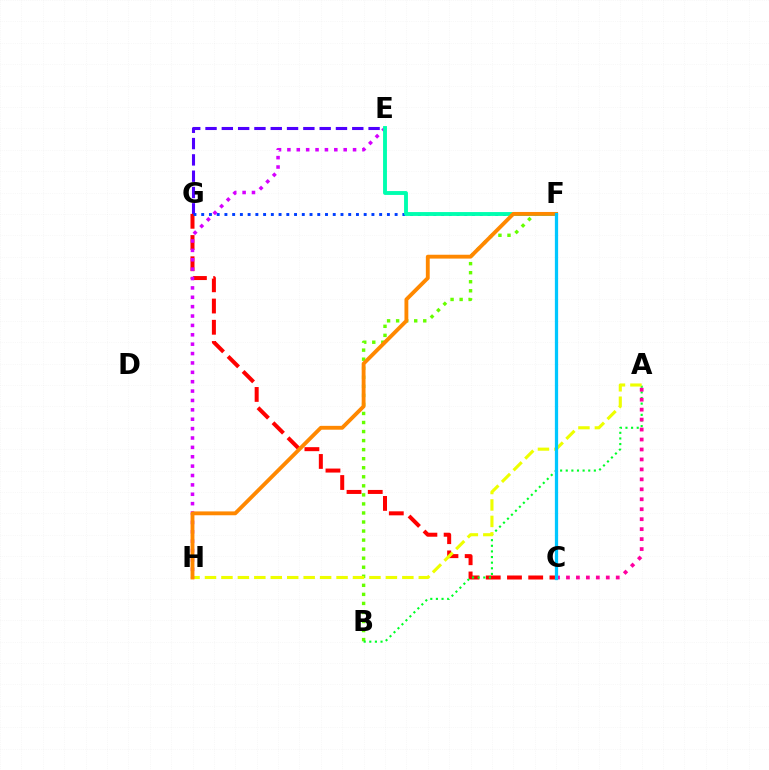{('E', 'G'): [{'color': '#4f00ff', 'line_style': 'dashed', 'thickness': 2.22}], ('B', 'F'): [{'color': '#66ff00', 'line_style': 'dotted', 'thickness': 2.46}], ('C', 'G'): [{'color': '#ff0000', 'line_style': 'dashed', 'thickness': 2.88}], ('A', 'B'): [{'color': '#00ff27', 'line_style': 'dotted', 'thickness': 1.53}], ('A', 'C'): [{'color': '#ff00a0', 'line_style': 'dotted', 'thickness': 2.71}], ('A', 'H'): [{'color': '#eeff00', 'line_style': 'dashed', 'thickness': 2.23}], ('F', 'G'): [{'color': '#003fff', 'line_style': 'dotted', 'thickness': 2.1}], ('E', 'H'): [{'color': '#d600ff', 'line_style': 'dotted', 'thickness': 2.55}], ('E', 'F'): [{'color': '#00ffaf', 'line_style': 'solid', 'thickness': 2.79}], ('F', 'H'): [{'color': '#ff8800', 'line_style': 'solid', 'thickness': 2.77}], ('C', 'F'): [{'color': '#00c7ff', 'line_style': 'solid', 'thickness': 2.34}]}